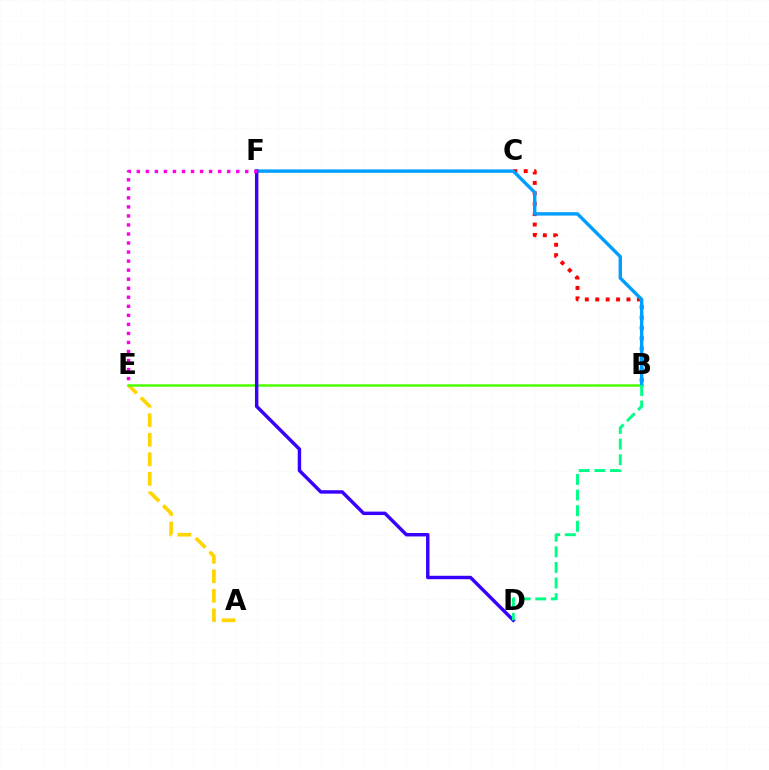{('B', 'C'): [{'color': '#ff0000', 'line_style': 'dotted', 'thickness': 2.83}], ('A', 'E'): [{'color': '#ffd500', 'line_style': 'dashed', 'thickness': 2.65}], ('B', 'E'): [{'color': '#4fff00', 'line_style': 'solid', 'thickness': 1.8}], ('B', 'F'): [{'color': '#009eff', 'line_style': 'solid', 'thickness': 2.45}], ('D', 'F'): [{'color': '#3700ff', 'line_style': 'solid', 'thickness': 2.47}], ('E', 'F'): [{'color': '#ff00ed', 'line_style': 'dotted', 'thickness': 2.46}], ('B', 'D'): [{'color': '#00ff86', 'line_style': 'dashed', 'thickness': 2.12}]}